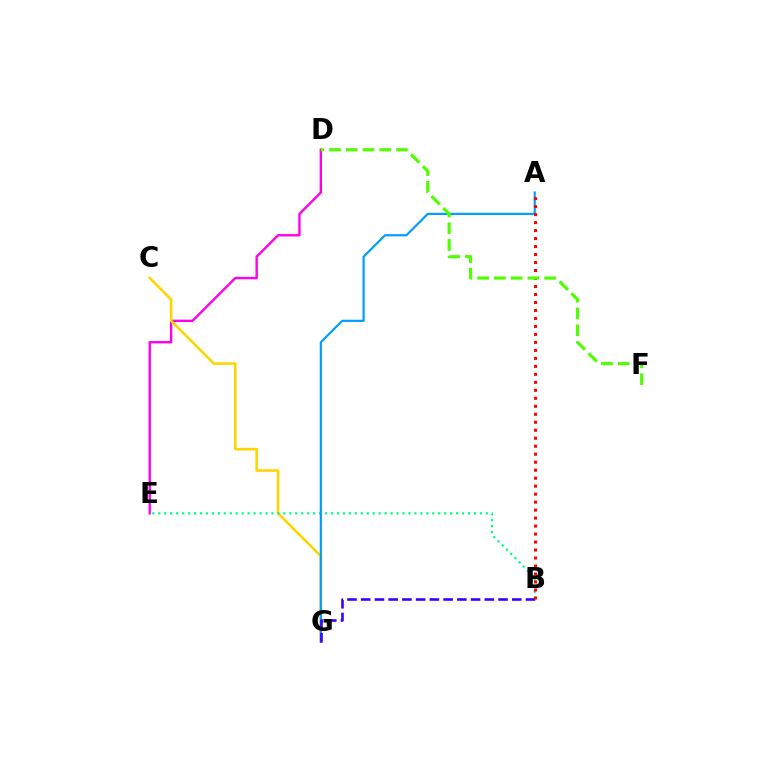{('D', 'E'): [{'color': '#ff00ed', 'line_style': 'solid', 'thickness': 1.72}], ('C', 'G'): [{'color': '#ffd500', 'line_style': 'solid', 'thickness': 1.87}], ('B', 'E'): [{'color': '#00ff86', 'line_style': 'dotted', 'thickness': 1.62}], ('A', 'G'): [{'color': '#009eff', 'line_style': 'solid', 'thickness': 1.58}], ('B', 'G'): [{'color': '#3700ff', 'line_style': 'dashed', 'thickness': 1.87}], ('A', 'B'): [{'color': '#ff0000', 'line_style': 'dotted', 'thickness': 2.17}], ('D', 'F'): [{'color': '#4fff00', 'line_style': 'dashed', 'thickness': 2.28}]}